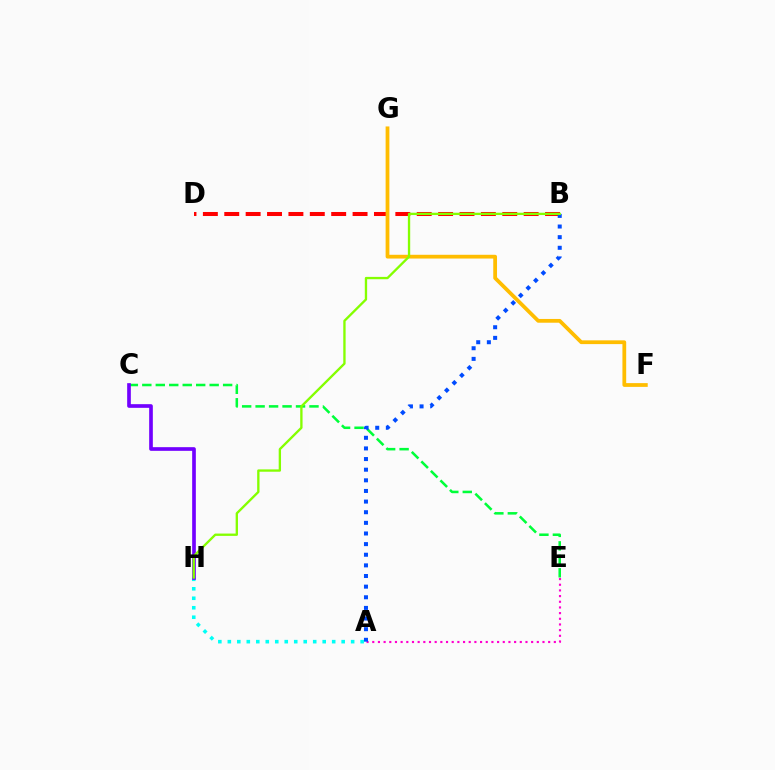{('B', 'D'): [{'color': '#ff0000', 'line_style': 'dashed', 'thickness': 2.91}], ('A', 'H'): [{'color': '#00fff6', 'line_style': 'dotted', 'thickness': 2.58}], ('A', 'E'): [{'color': '#ff00cf', 'line_style': 'dotted', 'thickness': 1.54}], ('C', 'E'): [{'color': '#00ff39', 'line_style': 'dashed', 'thickness': 1.83}], ('F', 'G'): [{'color': '#ffbd00', 'line_style': 'solid', 'thickness': 2.71}], ('C', 'H'): [{'color': '#7200ff', 'line_style': 'solid', 'thickness': 2.64}], ('A', 'B'): [{'color': '#004bff', 'line_style': 'dotted', 'thickness': 2.89}], ('B', 'H'): [{'color': '#84ff00', 'line_style': 'solid', 'thickness': 1.68}]}